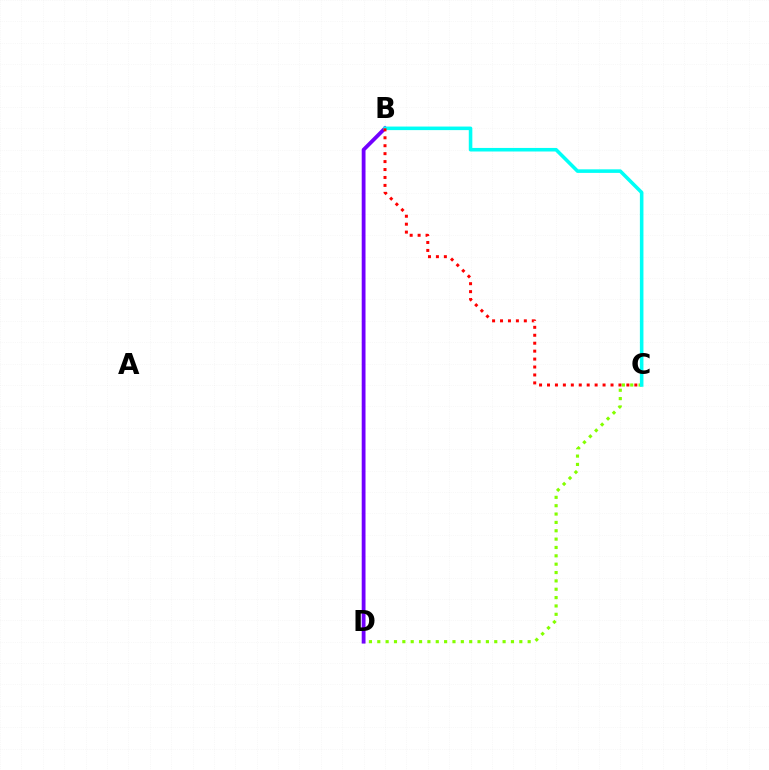{('B', 'D'): [{'color': '#7200ff', 'line_style': 'solid', 'thickness': 2.74}], ('C', 'D'): [{'color': '#84ff00', 'line_style': 'dotted', 'thickness': 2.27}], ('B', 'C'): [{'color': '#00fff6', 'line_style': 'solid', 'thickness': 2.56}, {'color': '#ff0000', 'line_style': 'dotted', 'thickness': 2.16}]}